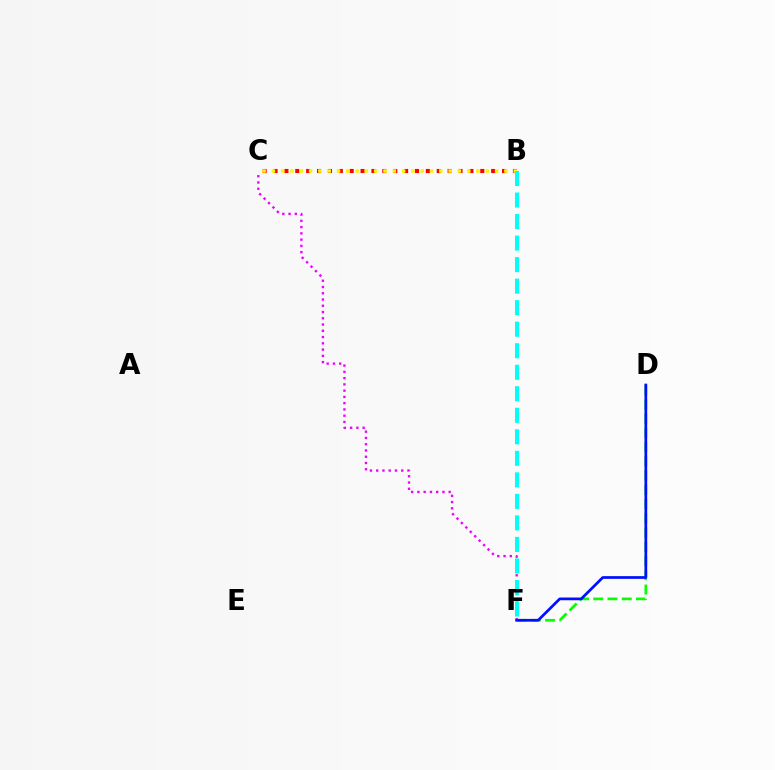{('B', 'C'): [{'color': '#ff0000', 'line_style': 'dotted', 'thickness': 2.96}, {'color': '#fcf500', 'line_style': 'dotted', 'thickness': 2.53}], ('D', 'F'): [{'color': '#08ff00', 'line_style': 'dashed', 'thickness': 1.93}, {'color': '#0010ff', 'line_style': 'solid', 'thickness': 1.97}], ('C', 'F'): [{'color': '#ee00ff', 'line_style': 'dotted', 'thickness': 1.7}], ('B', 'F'): [{'color': '#00fff6', 'line_style': 'dashed', 'thickness': 2.92}]}